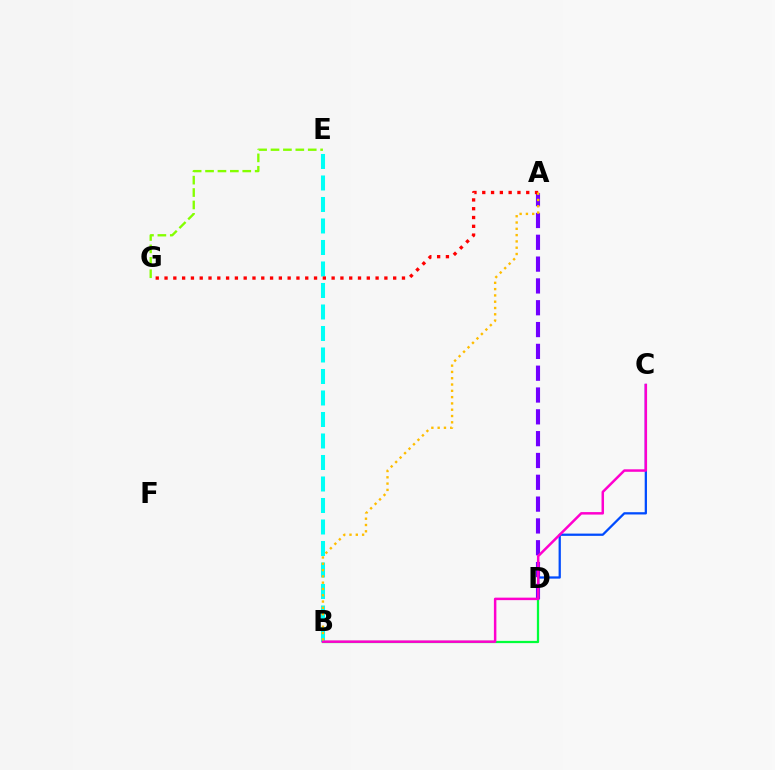{('A', 'D'): [{'color': '#7200ff', 'line_style': 'dashed', 'thickness': 2.96}], ('B', 'D'): [{'color': '#00ff39', 'line_style': 'solid', 'thickness': 1.63}], ('B', 'E'): [{'color': '#00fff6', 'line_style': 'dashed', 'thickness': 2.92}], ('C', 'D'): [{'color': '#004bff', 'line_style': 'solid', 'thickness': 1.63}], ('B', 'C'): [{'color': '#ff00cf', 'line_style': 'solid', 'thickness': 1.79}], ('A', 'G'): [{'color': '#ff0000', 'line_style': 'dotted', 'thickness': 2.39}], ('A', 'B'): [{'color': '#ffbd00', 'line_style': 'dotted', 'thickness': 1.71}], ('E', 'G'): [{'color': '#84ff00', 'line_style': 'dashed', 'thickness': 1.69}]}